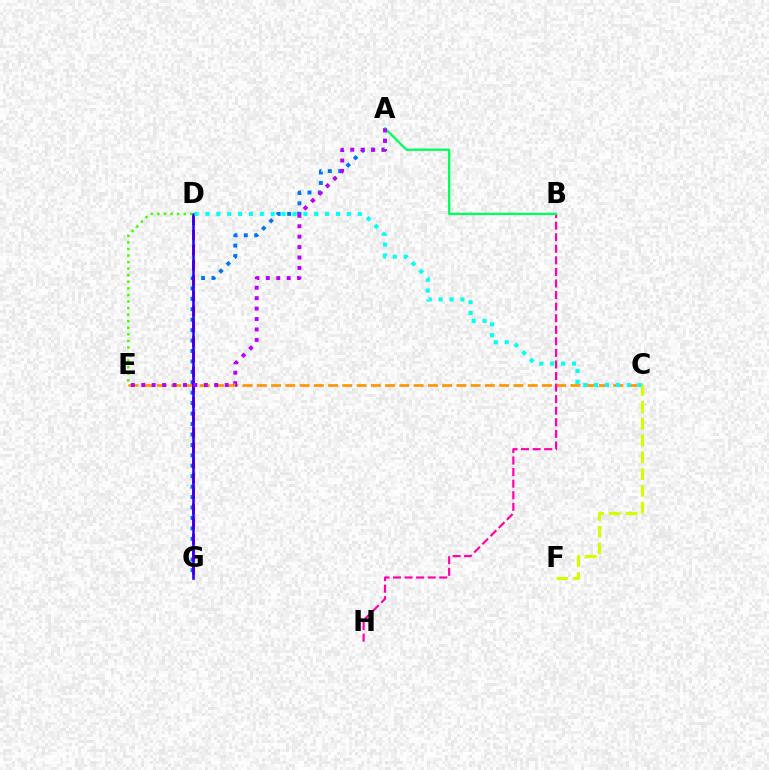{('C', 'E'): [{'color': '#ff9400', 'line_style': 'dashed', 'thickness': 1.94}], ('C', 'F'): [{'color': '#d1ff00', 'line_style': 'dashed', 'thickness': 2.28}], ('A', 'G'): [{'color': '#0074ff', 'line_style': 'dotted', 'thickness': 2.83}], ('D', 'G'): [{'color': '#ff0000', 'line_style': 'dashed', 'thickness': 2.07}, {'color': '#2500ff', 'line_style': 'solid', 'thickness': 1.85}], ('B', 'H'): [{'color': '#ff00ac', 'line_style': 'dashed', 'thickness': 1.57}], ('A', 'B'): [{'color': '#00ff5c', 'line_style': 'solid', 'thickness': 1.66}], ('A', 'E'): [{'color': '#b900ff', 'line_style': 'dotted', 'thickness': 2.83}], ('D', 'E'): [{'color': '#3dff00', 'line_style': 'dotted', 'thickness': 1.79}], ('C', 'D'): [{'color': '#00fff6', 'line_style': 'dotted', 'thickness': 2.96}]}